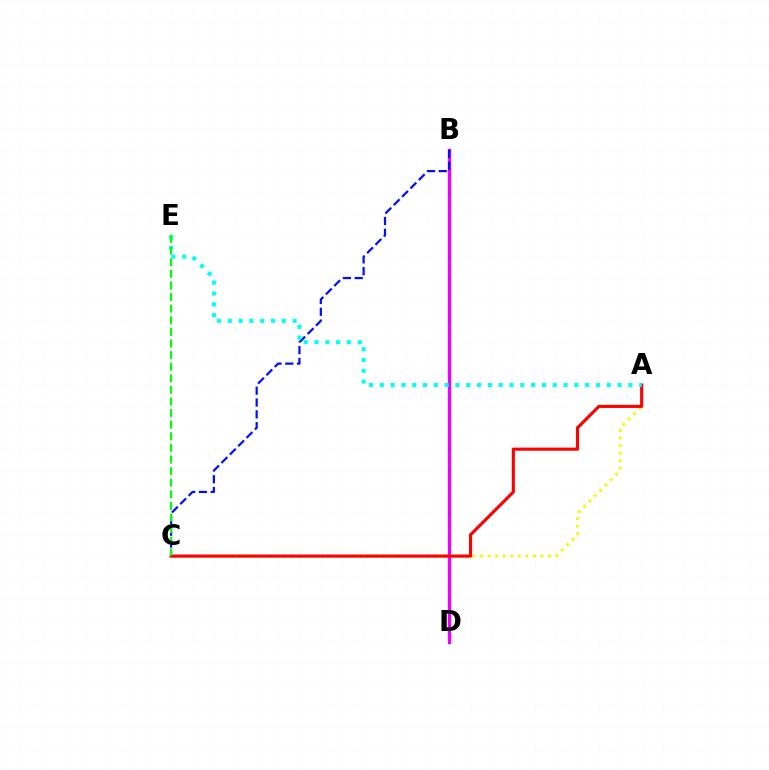{('A', 'C'): [{'color': '#fcf500', 'line_style': 'dotted', 'thickness': 2.05}, {'color': '#ff0000', 'line_style': 'solid', 'thickness': 2.24}], ('B', 'D'): [{'color': '#ee00ff', 'line_style': 'solid', 'thickness': 2.38}], ('B', 'C'): [{'color': '#0010ff', 'line_style': 'dashed', 'thickness': 1.6}], ('A', 'E'): [{'color': '#00fff6', 'line_style': 'dotted', 'thickness': 2.94}], ('C', 'E'): [{'color': '#08ff00', 'line_style': 'dashed', 'thickness': 1.58}]}